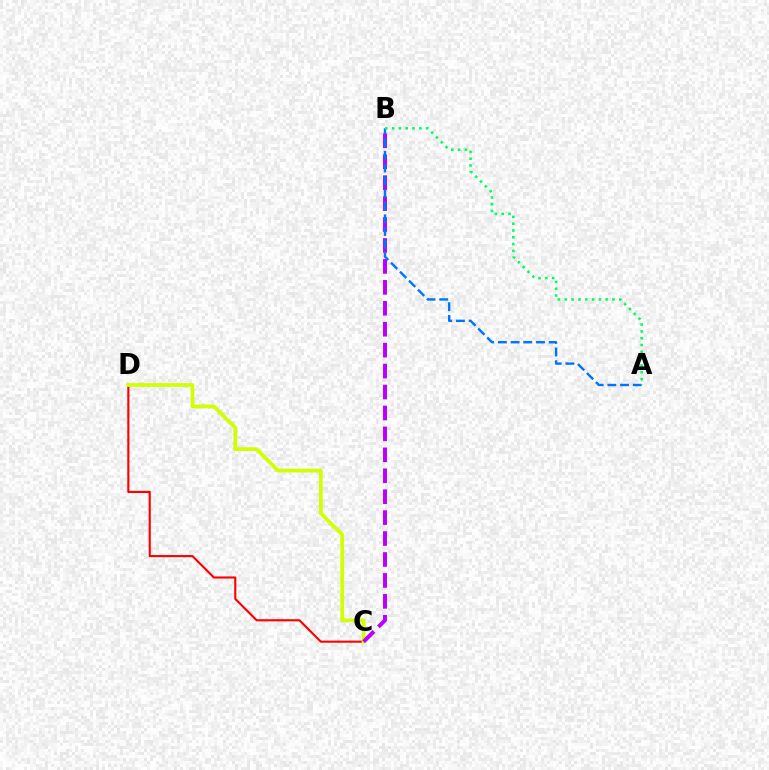{('C', 'D'): [{'color': '#ff0000', 'line_style': 'solid', 'thickness': 1.53}, {'color': '#d1ff00', 'line_style': 'solid', 'thickness': 2.67}], ('B', 'C'): [{'color': '#b900ff', 'line_style': 'dashed', 'thickness': 2.84}], ('A', 'B'): [{'color': '#0074ff', 'line_style': 'dashed', 'thickness': 1.73}, {'color': '#00ff5c', 'line_style': 'dotted', 'thickness': 1.85}]}